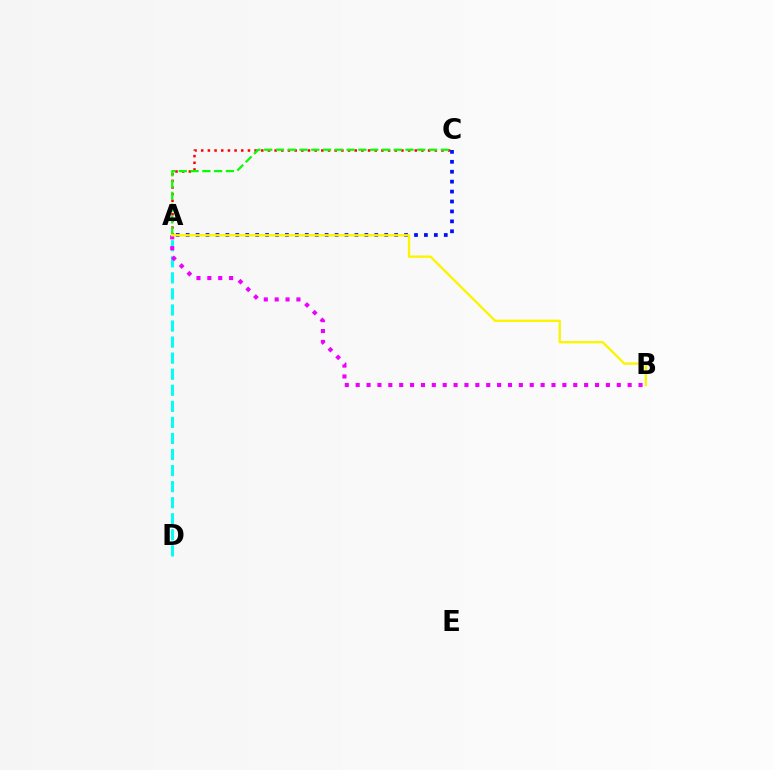{('A', 'C'): [{'color': '#ff0000', 'line_style': 'dotted', 'thickness': 1.81}, {'color': '#08ff00', 'line_style': 'dashed', 'thickness': 1.6}, {'color': '#0010ff', 'line_style': 'dotted', 'thickness': 2.7}], ('A', 'D'): [{'color': '#00fff6', 'line_style': 'dashed', 'thickness': 2.18}], ('A', 'B'): [{'color': '#ee00ff', 'line_style': 'dotted', 'thickness': 2.96}, {'color': '#fcf500', 'line_style': 'solid', 'thickness': 1.69}]}